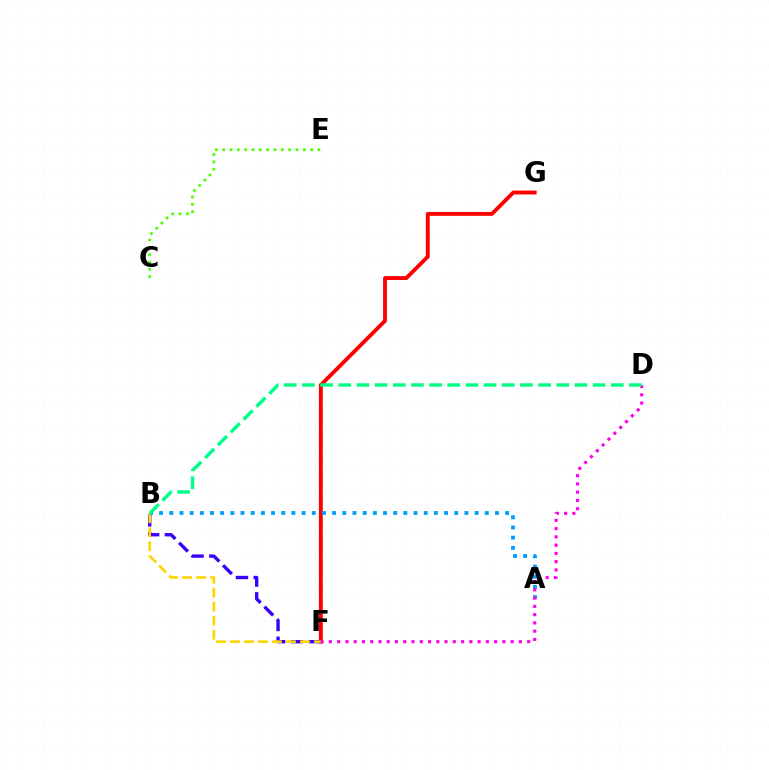{('F', 'G'): [{'color': '#ff0000', 'line_style': 'solid', 'thickness': 2.79}], ('B', 'F'): [{'color': '#3700ff', 'line_style': 'dashed', 'thickness': 2.41}, {'color': '#ffd500', 'line_style': 'dashed', 'thickness': 1.9}], ('A', 'B'): [{'color': '#009eff', 'line_style': 'dotted', 'thickness': 2.77}], ('D', 'F'): [{'color': '#ff00ed', 'line_style': 'dotted', 'thickness': 2.24}], ('B', 'D'): [{'color': '#00ff86', 'line_style': 'dashed', 'thickness': 2.47}], ('C', 'E'): [{'color': '#4fff00', 'line_style': 'dotted', 'thickness': 1.99}]}